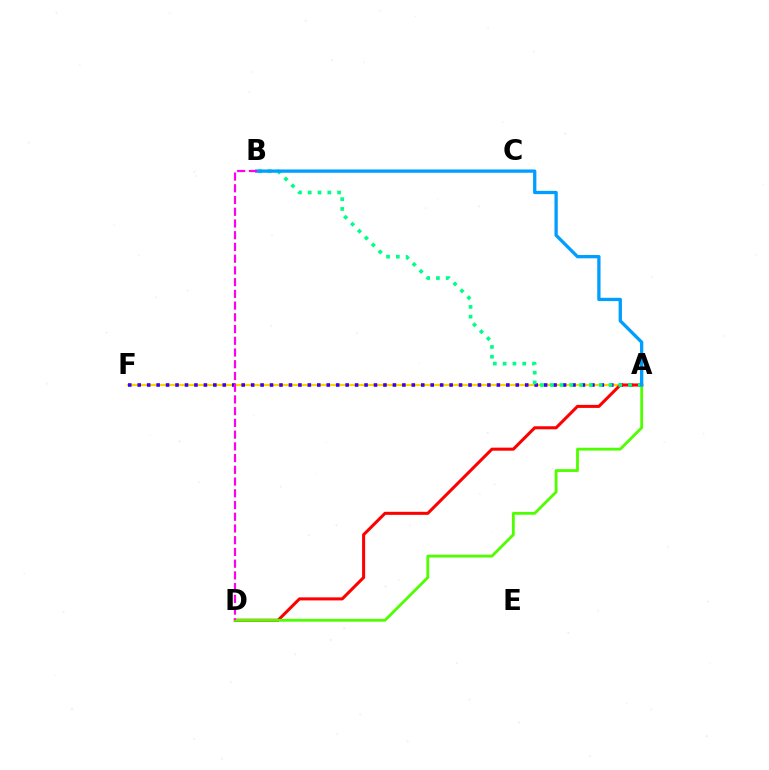{('A', 'F'): [{'color': '#ffd500', 'line_style': 'solid', 'thickness': 1.58}, {'color': '#3700ff', 'line_style': 'dotted', 'thickness': 2.57}], ('A', 'D'): [{'color': '#ff0000', 'line_style': 'solid', 'thickness': 2.19}, {'color': '#4fff00', 'line_style': 'solid', 'thickness': 2.02}], ('A', 'B'): [{'color': '#00ff86', 'line_style': 'dotted', 'thickness': 2.66}, {'color': '#009eff', 'line_style': 'solid', 'thickness': 2.37}], ('B', 'D'): [{'color': '#ff00ed', 'line_style': 'dashed', 'thickness': 1.59}]}